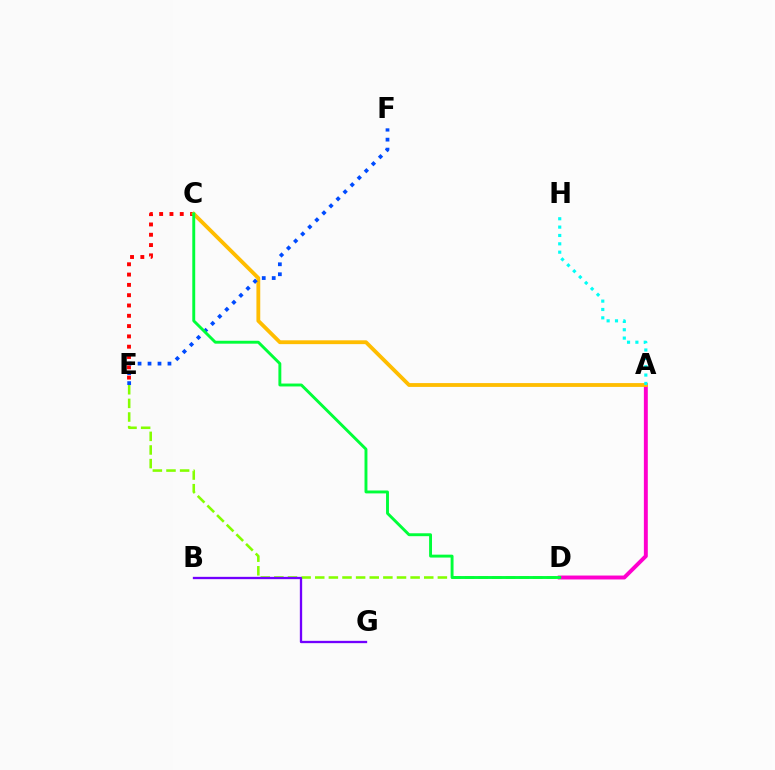{('C', 'E'): [{'color': '#ff0000', 'line_style': 'dotted', 'thickness': 2.8}], ('D', 'E'): [{'color': '#84ff00', 'line_style': 'dashed', 'thickness': 1.85}], ('A', 'D'): [{'color': '#ff00cf', 'line_style': 'solid', 'thickness': 2.83}], ('A', 'C'): [{'color': '#ffbd00', 'line_style': 'solid', 'thickness': 2.75}], ('E', 'F'): [{'color': '#004bff', 'line_style': 'dotted', 'thickness': 2.71}], ('B', 'G'): [{'color': '#7200ff', 'line_style': 'solid', 'thickness': 1.66}], ('C', 'D'): [{'color': '#00ff39', 'line_style': 'solid', 'thickness': 2.09}], ('A', 'H'): [{'color': '#00fff6', 'line_style': 'dotted', 'thickness': 2.27}]}